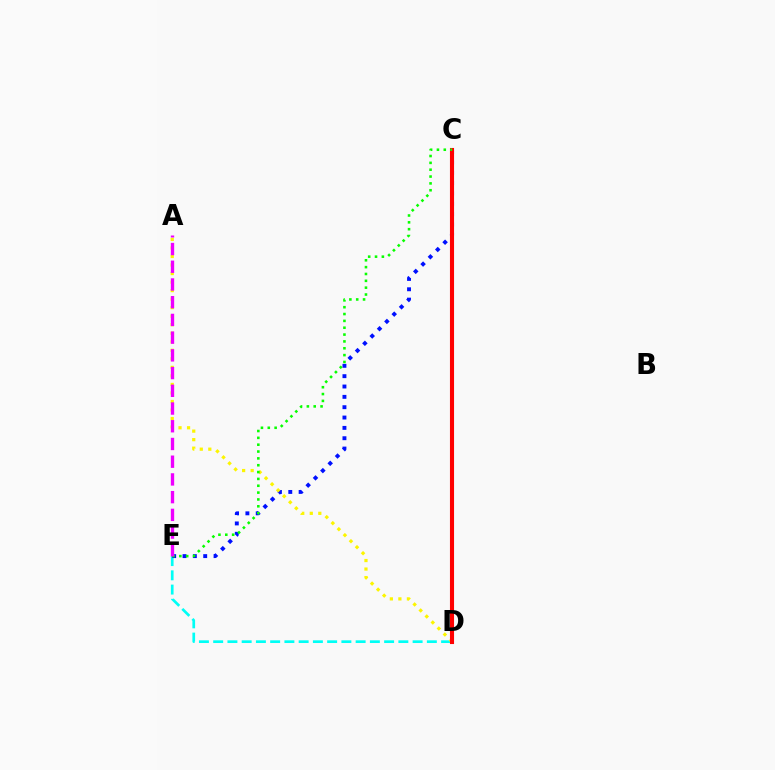{('D', 'E'): [{'color': '#00fff6', 'line_style': 'dashed', 'thickness': 1.94}], ('C', 'E'): [{'color': '#0010ff', 'line_style': 'dotted', 'thickness': 2.81}, {'color': '#08ff00', 'line_style': 'dotted', 'thickness': 1.86}], ('A', 'D'): [{'color': '#fcf500', 'line_style': 'dotted', 'thickness': 2.32}], ('C', 'D'): [{'color': '#ff0000', 'line_style': 'solid', 'thickness': 2.95}], ('A', 'E'): [{'color': '#ee00ff', 'line_style': 'dashed', 'thickness': 2.41}]}